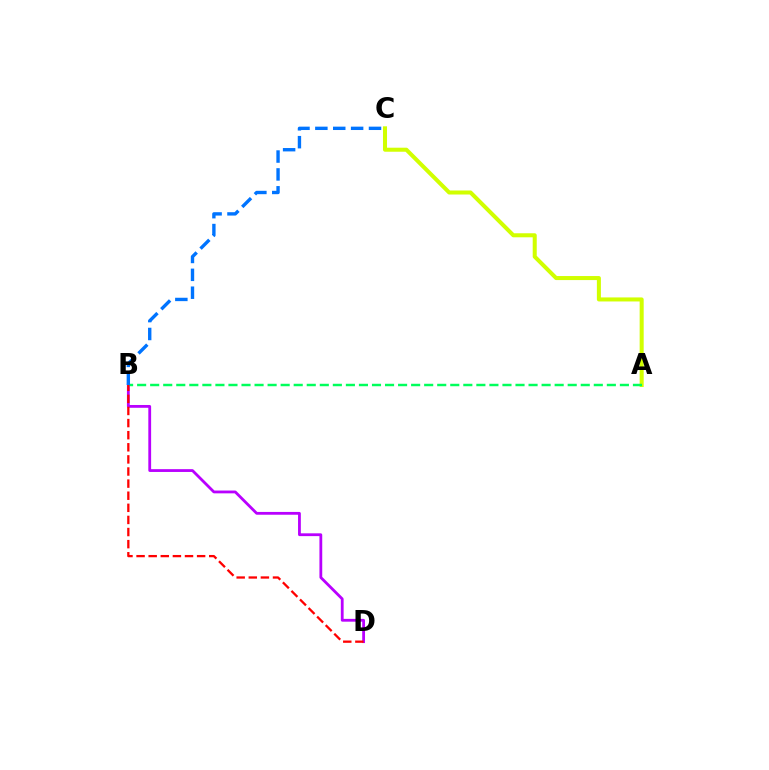{('A', 'C'): [{'color': '#d1ff00', 'line_style': 'solid', 'thickness': 2.9}], ('B', 'D'): [{'color': '#b900ff', 'line_style': 'solid', 'thickness': 2.02}, {'color': '#ff0000', 'line_style': 'dashed', 'thickness': 1.64}], ('A', 'B'): [{'color': '#00ff5c', 'line_style': 'dashed', 'thickness': 1.77}], ('B', 'C'): [{'color': '#0074ff', 'line_style': 'dashed', 'thickness': 2.43}]}